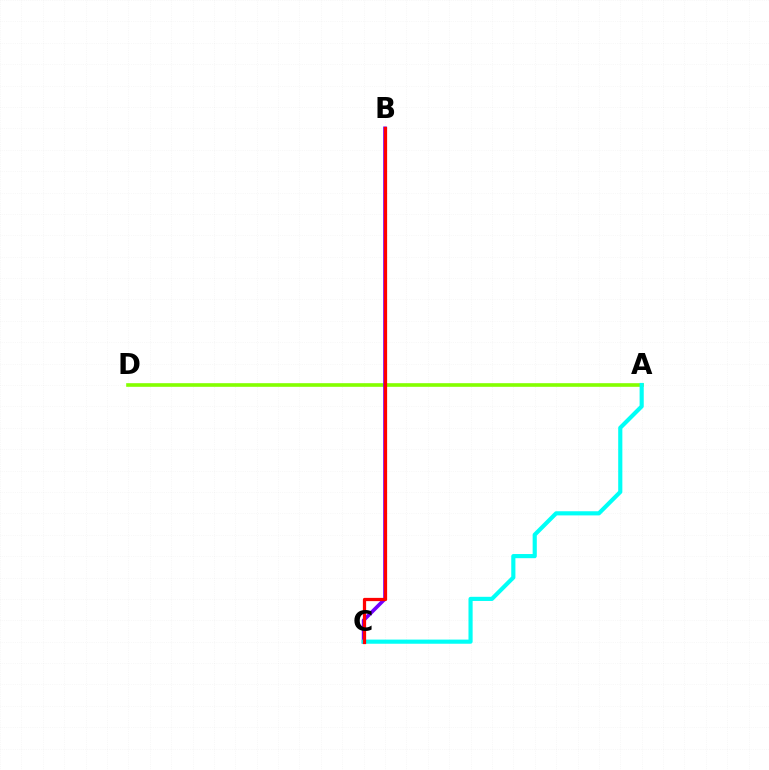{('A', 'D'): [{'color': '#84ff00', 'line_style': 'solid', 'thickness': 2.61}], ('B', 'C'): [{'color': '#7200ff', 'line_style': 'solid', 'thickness': 2.61}, {'color': '#ff0000', 'line_style': 'solid', 'thickness': 2.33}], ('A', 'C'): [{'color': '#00fff6', 'line_style': 'solid', 'thickness': 2.99}]}